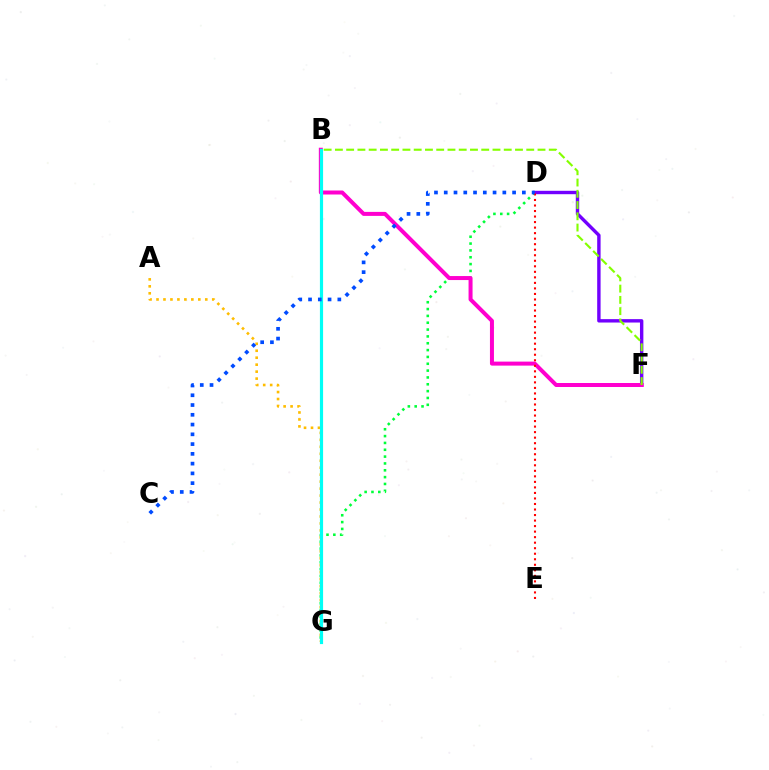{('D', 'G'): [{'color': '#00ff39', 'line_style': 'dotted', 'thickness': 1.86}], ('D', 'F'): [{'color': '#7200ff', 'line_style': 'solid', 'thickness': 2.45}], ('B', 'F'): [{'color': '#ff00cf', 'line_style': 'solid', 'thickness': 2.88}, {'color': '#84ff00', 'line_style': 'dashed', 'thickness': 1.53}], ('D', 'E'): [{'color': '#ff0000', 'line_style': 'dotted', 'thickness': 1.5}], ('A', 'G'): [{'color': '#ffbd00', 'line_style': 'dotted', 'thickness': 1.89}], ('B', 'G'): [{'color': '#00fff6', 'line_style': 'solid', 'thickness': 2.28}], ('C', 'D'): [{'color': '#004bff', 'line_style': 'dotted', 'thickness': 2.65}]}